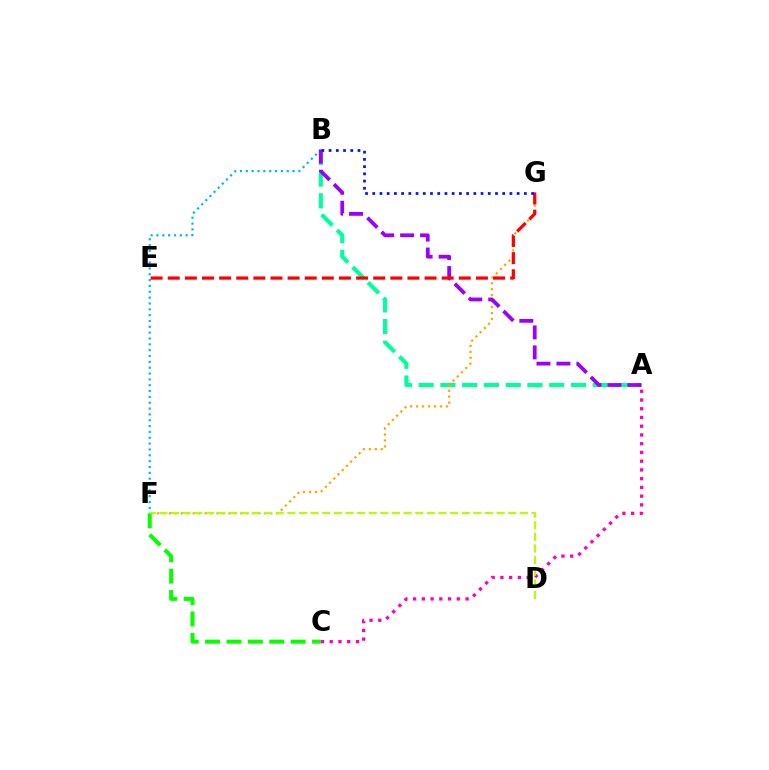{('A', 'B'): [{'color': '#00ff9d', 'line_style': 'dashed', 'thickness': 2.96}, {'color': '#9b00ff', 'line_style': 'dashed', 'thickness': 2.71}], ('B', 'F'): [{'color': '#00b5ff', 'line_style': 'dotted', 'thickness': 1.59}], ('F', 'G'): [{'color': '#ffa500', 'line_style': 'dotted', 'thickness': 1.62}], ('C', 'F'): [{'color': '#08ff00', 'line_style': 'dashed', 'thickness': 2.91}], ('A', 'C'): [{'color': '#ff00bd', 'line_style': 'dotted', 'thickness': 2.37}], ('E', 'G'): [{'color': '#ff0000', 'line_style': 'dashed', 'thickness': 2.33}], ('D', 'F'): [{'color': '#b3ff00', 'line_style': 'dashed', 'thickness': 1.58}], ('B', 'G'): [{'color': '#0010ff', 'line_style': 'dotted', 'thickness': 1.96}]}